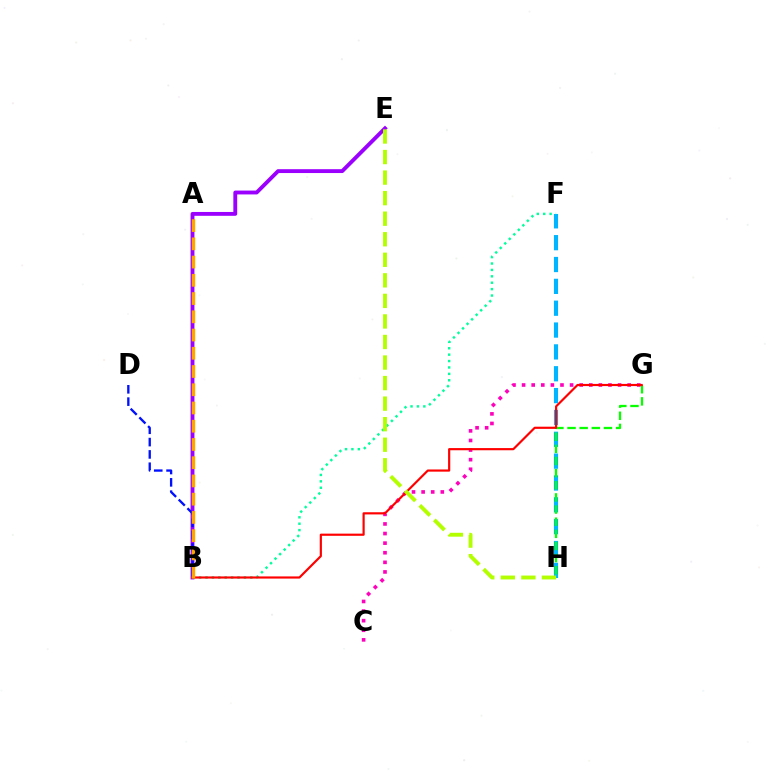{('B', 'E'): [{'color': '#9b00ff', 'line_style': 'solid', 'thickness': 2.78}], ('F', 'H'): [{'color': '#00b5ff', 'line_style': 'dashed', 'thickness': 2.97}], ('B', 'D'): [{'color': '#0010ff', 'line_style': 'dashed', 'thickness': 1.67}], ('B', 'F'): [{'color': '#00ff9d', 'line_style': 'dotted', 'thickness': 1.74}], ('C', 'G'): [{'color': '#ff00bd', 'line_style': 'dotted', 'thickness': 2.61}], ('G', 'H'): [{'color': '#08ff00', 'line_style': 'dashed', 'thickness': 1.65}], ('B', 'G'): [{'color': '#ff0000', 'line_style': 'solid', 'thickness': 1.57}], ('A', 'B'): [{'color': '#ffa500', 'line_style': 'dashed', 'thickness': 2.48}], ('E', 'H'): [{'color': '#b3ff00', 'line_style': 'dashed', 'thickness': 2.79}]}